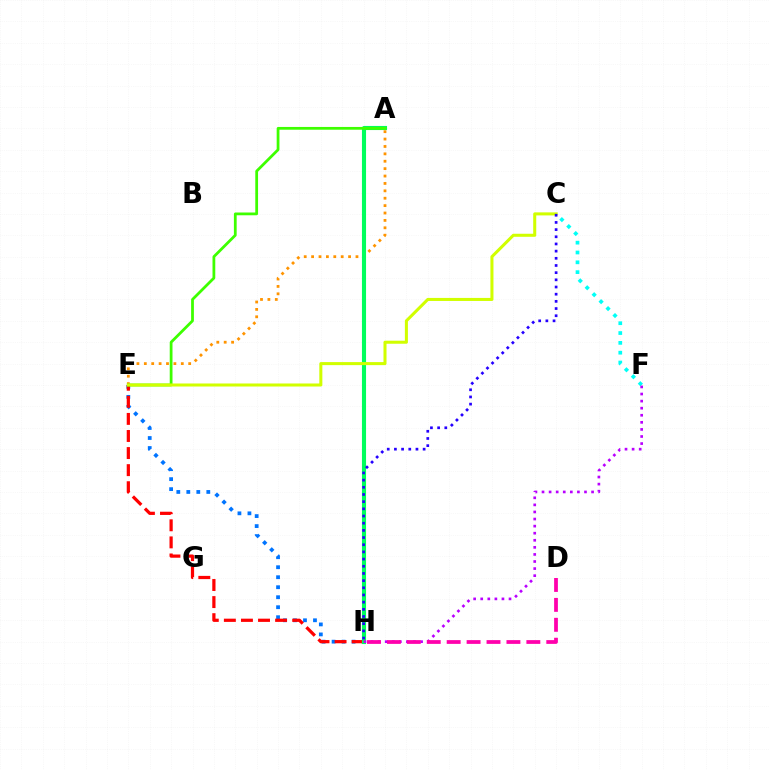{('E', 'H'): [{'color': '#0074ff', 'line_style': 'dotted', 'thickness': 2.72}, {'color': '#ff0000', 'line_style': 'dashed', 'thickness': 2.32}], ('A', 'E'): [{'color': '#ff9400', 'line_style': 'dotted', 'thickness': 2.01}, {'color': '#3dff00', 'line_style': 'solid', 'thickness': 1.99}], ('A', 'H'): [{'color': '#00ff5c', 'line_style': 'solid', 'thickness': 2.95}], ('C', 'F'): [{'color': '#00fff6', 'line_style': 'dotted', 'thickness': 2.67}], ('C', 'E'): [{'color': '#d1ff00', 'line_style': 'solid', 'thickness': 2.19}], ('F', 'H'): [{'color': '#b900ff', 'line_style': 'dotted', 'thickness': 1.92}], ('D', 'H'): [{'color': '#ff00ac', 'line_style': 'dashed', 'thickness': 2.71}], ('C', 'H'): [{'color': '#2500ff', 'line_style': 'dotted', 'thickness': 1.95}]}